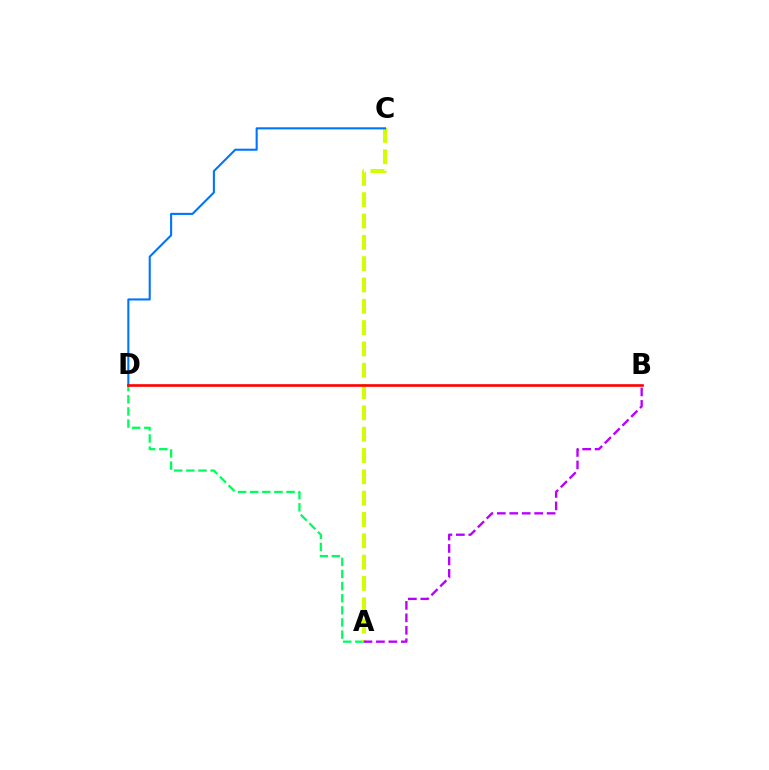{('A', 'D'): [{'color': '#00ff5c', 'line_style': 'dashed', 'thickness': 1.65}], ('A', 'C'): [{'color': '#d1ff00', 'line_style': 'dashed', 'thickness': 2.9}], ('C', 'D'): [{'color': '#0074ff', 'line_style': 'solid', 'thickness': 1.5}], ('B', 'D'): [{'color': '#ff0000', 'line_style': 'solid', 'thickness': 1.9}], ('A', 'B'): [{'color': '#b900ff', 'line_style': 'dashed', 'thickness': 1.69}]}